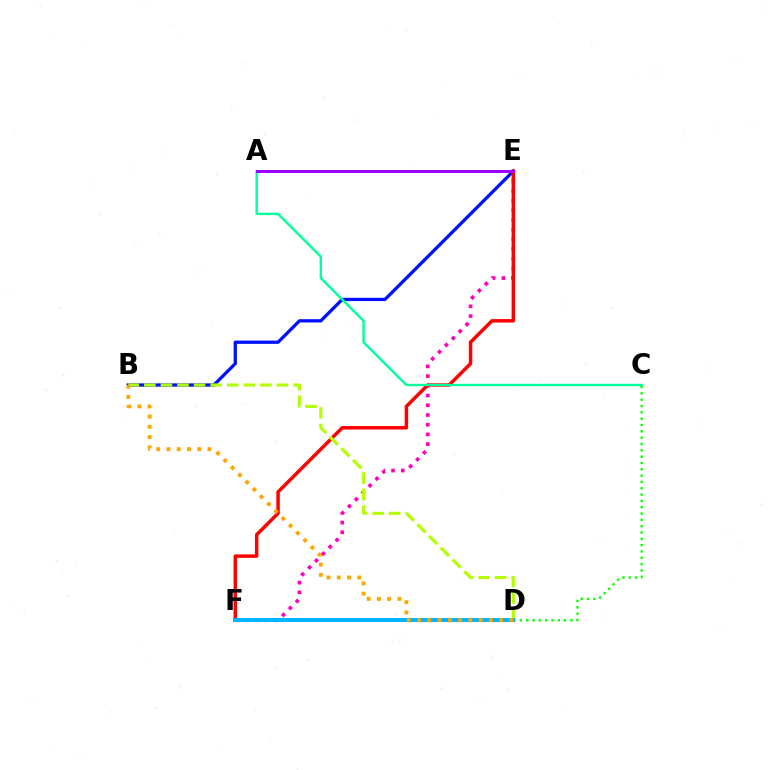{('B', 'E'): [{'color': '#0010ff', 'line_style': 'solid', 'thickness': 2.36}], ('E', 'F'): [{'color': '#ff00bd', 'line_style': 'dotted', 'thickness': 2.64}, {'color': '#ff0000', 'line_style': 'solid', 'thickness': 2.49}], ('A', 'C'): [{'color': '#00ff9d', 'line_style': 'solid', 'thickness': 1.72}], ('A', 'E'): [{'color': '#9b00ff', 'line_style': 'solid', 'thickness': 2.14}], ('B', 'D'): [{'color': '#b3ff00', 'line_style': 'dashed', 'thickness': 2.25}, {'color': '#ffa500', 'line_style': 'dotted', 'thickness': 2.79}], ('C', 'D'): [{'color': '#08ff00', 'line_style': 'dotted', 'thickness': 1.72}], ('D', 'F'): [{'color': '#00b5ff', 'line_style': 'solid', 'thickness': 2.88}]}